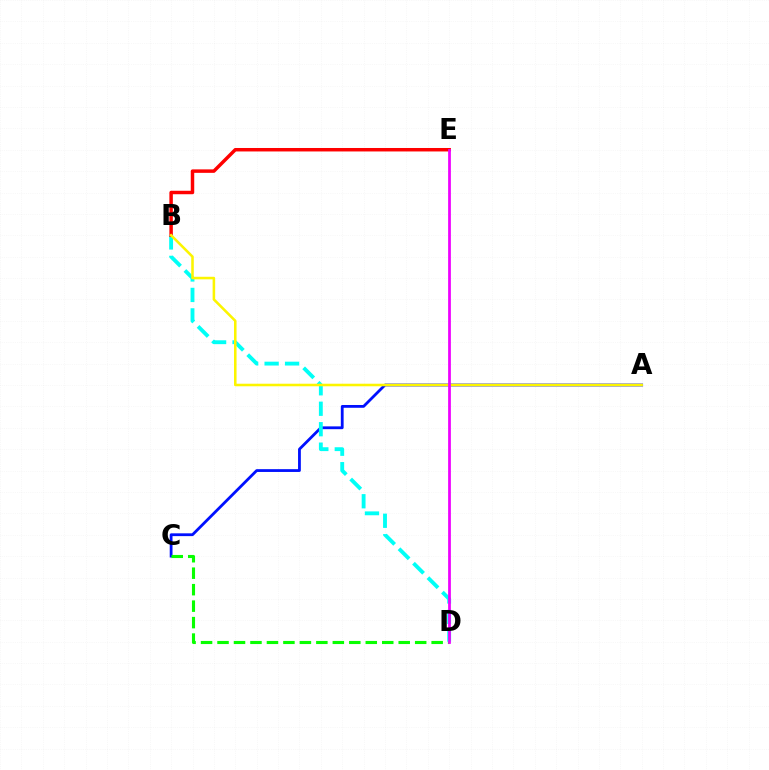{('A', 'C'): [{'color': '#0010ff', 'line_style': 'solid', 'thickness': 2.01}], ('C', 'D'): [{'color': '#08ff00', 'line_style': 'dashed', 'thickness': 2.24}], ('B', 'D'): [{'color': '#00fff6', 'line_style': 'dashed', 'thickness': 2.78}], ('B', 'E'): [{'color': '#ff0000', 'line_style': 'solid', 'thickness': 2.5}], ('A', 'B'): [{'color': '#fcf500', 'line_style': 'solid', 'thickness': 1.84}], ('D', 'E'): [{'color': '#ee00ff', 'line_style': 'solid', 'thickness': 1.98}]}